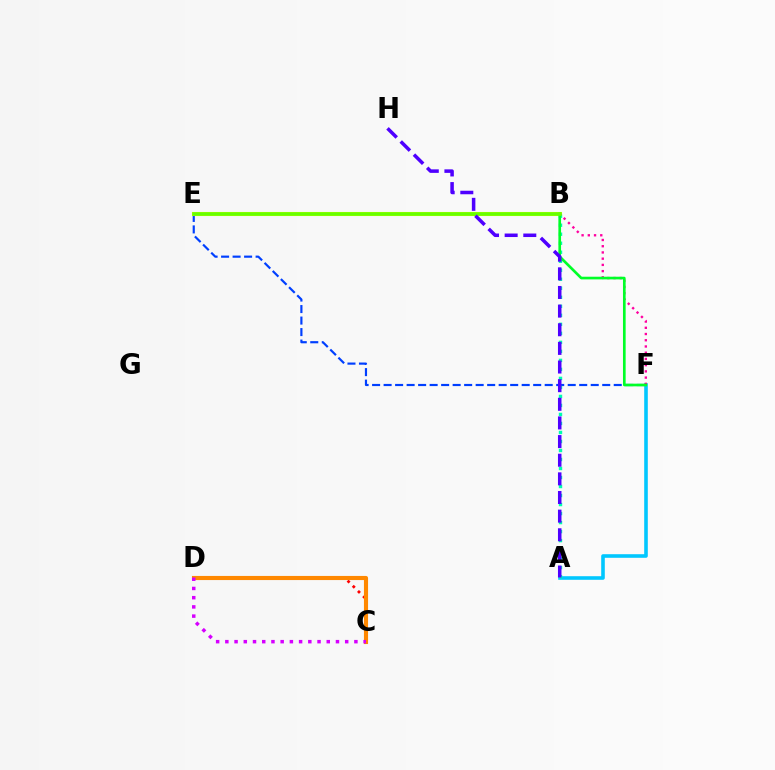{('C', 'D'): [{'color': '#ff0000', 'line_style': 'dotted', 'thickness': 1.99}, {'color': '#ff8800', 'line_style': 'solid', 'thickness': 2.96}, {'color': '#d600ff', 'line_style': 'dotted', 'thickness': 2.5}], ('E', 'F'): [{'color': '#003fff', 'line_style': 'dashed', 'thickness': 1.56}], ('B', 'E'): [{'color': '#eeff00', 'line_style': 'solid', 'thickness': 2.95}, {'color': '#66ff00', 'line_style': 'solid', 'thickness': 2.58}], ('A', 'F'): [{'color': '#00c7ff', 'line_style': 'solid', 'thickness': 2.59}], ('A', 'B'): [{'color': '#00ffaf', 'line_style': 'dotted', 'thickness': 2.45}], ('B', 'F'): [{'color': '#ff00a0', 'line_style': 'dotted', 'thickness': 1.69}, {'color': '#00ff27', 'line_style': 'solid', 'thickness': 1.92}], ('A', 'H'): [{'color': '#4f00ff', 'line_style': 'dashed', 'thickness': 2.53}]}